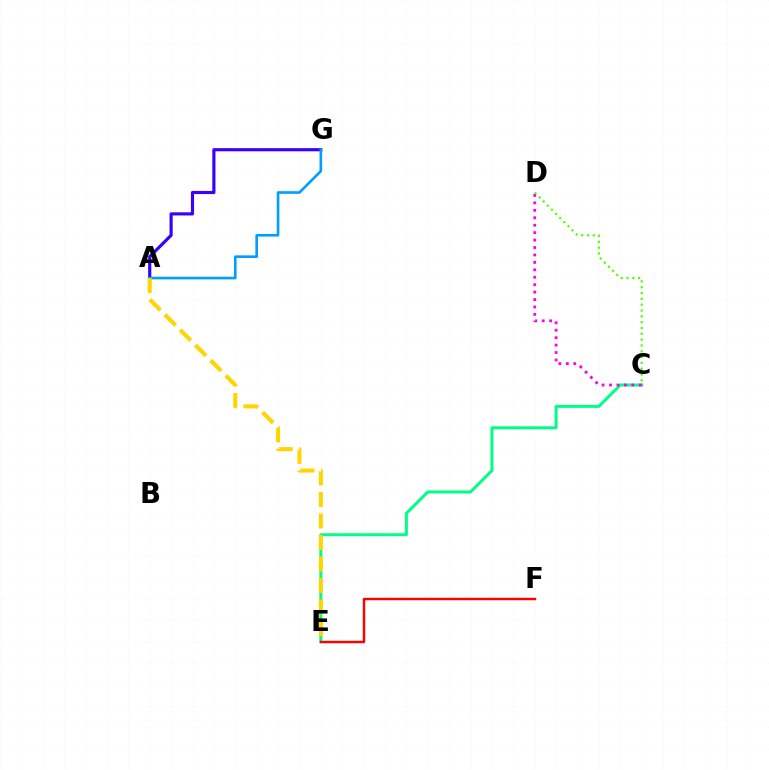{('C', 'E'): [{'color': '#00ff86', 'line_style': 'solid', 'thickness': 2.15}], ('C', 'D'): [{'color': '#4fff00', 'line_style': 'dotted', 'thickness': 1.58}, {'color': '#ff00ed', 'line_style': 'dotted', 'thickness': 2.02}], ('A', 'G'): [{'color': '#3700ff', 'line_style': 'solid', 'thickness': 2.26}, {'color': '#009eff', 'line_style': 'solid', 'thickness': 1.89}], ('A', 'E'): [{'color': '#ffd500', 'line_style': 'dashed', 'thickness': 2.92}], ('E', 'F'): [{'color': '#ff0000', 'line_style': 'solid', 'thickness': 1.76}]}